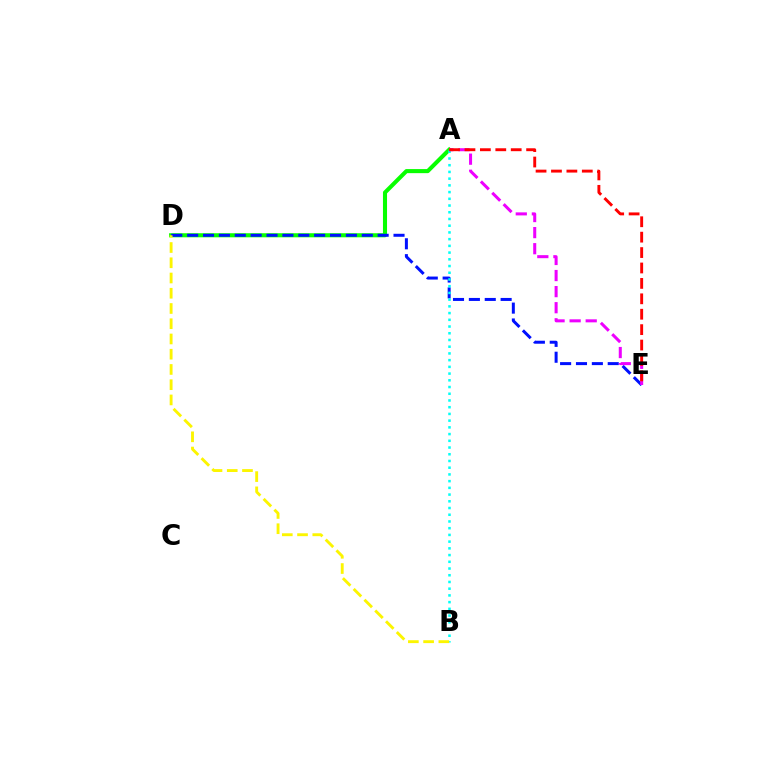{('A', 'D'): [{'color': '#08ff00', 'line_style': 'solid', 'thickness': 2.93}], ('D', 'E'): [{'color': '#0010ff', 'line_style': 'dashed', 'thickness': 2.16}], ('A', 'B'): [{'color': '#00fff6', 'line_style': 'dotted', 'thickness': 1.83}], ('B', 'D'): [{'color': '#fcf500', 'line_style': 'dashed', 'thickness': 2.07}], ('A', 'E'): [{'color': '#ee00ff', 'line_style': 'dashed', 'thickness': 2.18}, {'color': '#ff0000', 'line_style': 'dashed', 'thickness': 2.09}]}